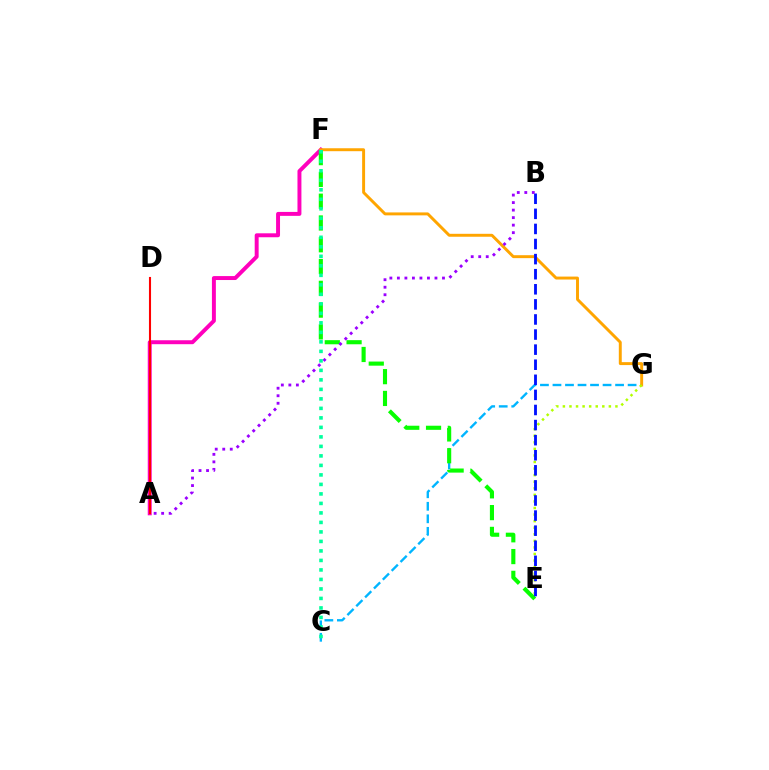{('C', 'G'): [{'color': '#00b5ff', 'line_style': 'dashed', 'thickness': 1.7}], ('A', 'F'): [{'color': '#ff00bd', 'line_style': 'solid', 'thickness': 2.84}], ('F', 'G'): [{'color': '#ffa500', 'line_style': 'solid', 'thickness': 2.12}], ('E', 'G'): [{'color': '#b3ff00', 'line_style': 'dotted', 'thickness': 1.78}], ('E', 'F'): [{'color': '#08ff00', 'line_style': 'dashed', 'thickness': 2.96}], ('B', 'E'): [{'color': '#0010ff', 'line_style': 'dashed', 'thickness': 2.05}], ('A', 'B'): [{'color': '#9b00ff', 'line_style': 'dotted', 'thickness': 2.04}], ('A', 'D'): [{'color': '#ff0000', 'line_style': 'solid', 'thickness': 1.51}], ('C', 'F'): [{'color': '#00ff9d', 'line_style': 'dotted', 'thickness': 2.58}]}